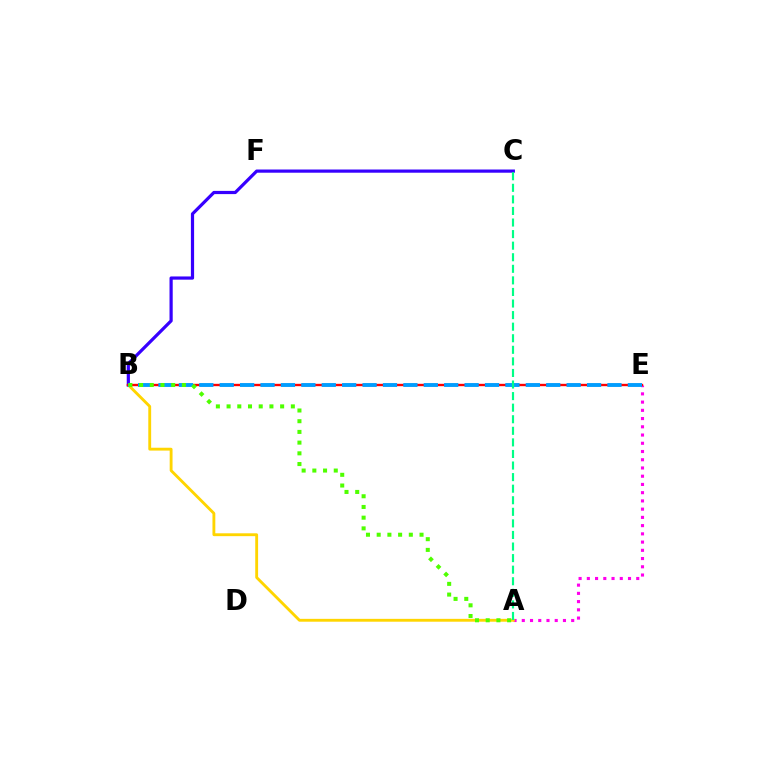{('A', 'E'): [{'color': '#ff00ed', 'line_style': 'dotted', 'thickness': 2.24}], ('A', 'B'): [{'color': '#ffd500', 'line_style': 'solid', 'thickness': 2.06}, {'color': '#4fff00', 'line_style': 'dotted', 'thickness': 2.91}], ('B', 'C'): [{'color': '#3700ff', 'line_style': 'solid', 'thickness': 2.31}], ('B', 'E'): [{'color': '#ff0000', 'line_style': 'solid', 'thickness': 1.71}, {'color': '#009eff', 'line_style': 'dashed', 'thickness': 2.77}], ('A', 'C'): [{'color': '#00ff86', 'line_style': 'dashed', 'thickness': 1.57}]}